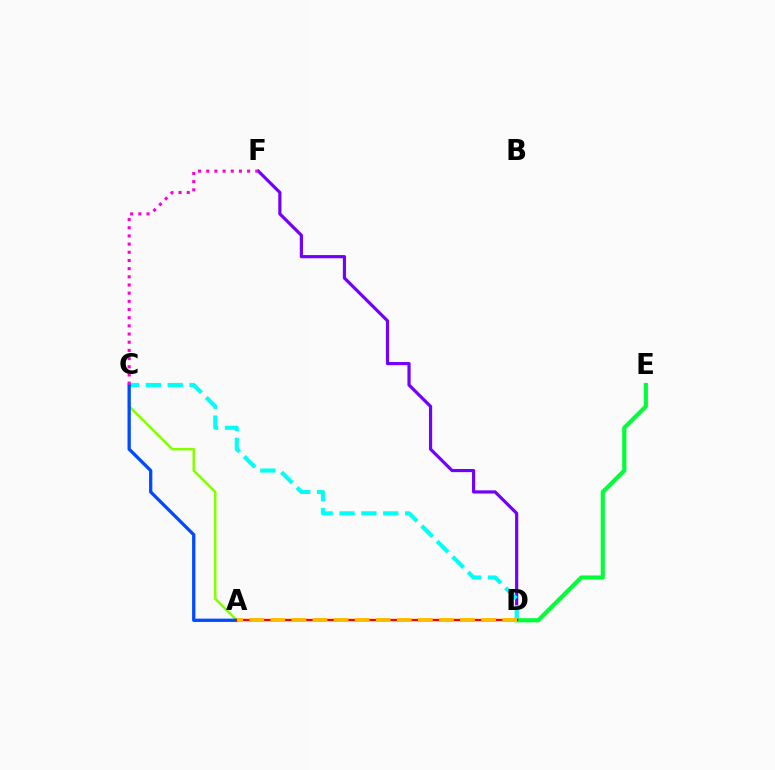{('A', 'C'): [{'color': '#84ff00', 'line_style': 'solid', 'thickness': 1.79}, {'color': '#004bff', 'line_style': 'solid', 'thickness': 2.37}], ('D', 'F'): [{'color': '#7200ff', 'line_style': 'solid', 'thickness': 2.28}], ('C', 'D'): [{'color': '#00fff6', 'line_style': 'dashed', 'thickness': 2.97}], ('C', 'F'): [{'color': '#ff00cf', 'line_style': 'dotted', 'thickness': 2.22}], ('D', 'E'): [{'color': '#00ff39', 'line_style': 'solid', 'thickness': 2.99}], ('A', 'D'): [{'color': '#ff0000', 'line_style': 'solid', 'thickness': 1.68}, {'color': '#ffbd00', 'line_style': 'dashed', 'thickness': 2.86}]}